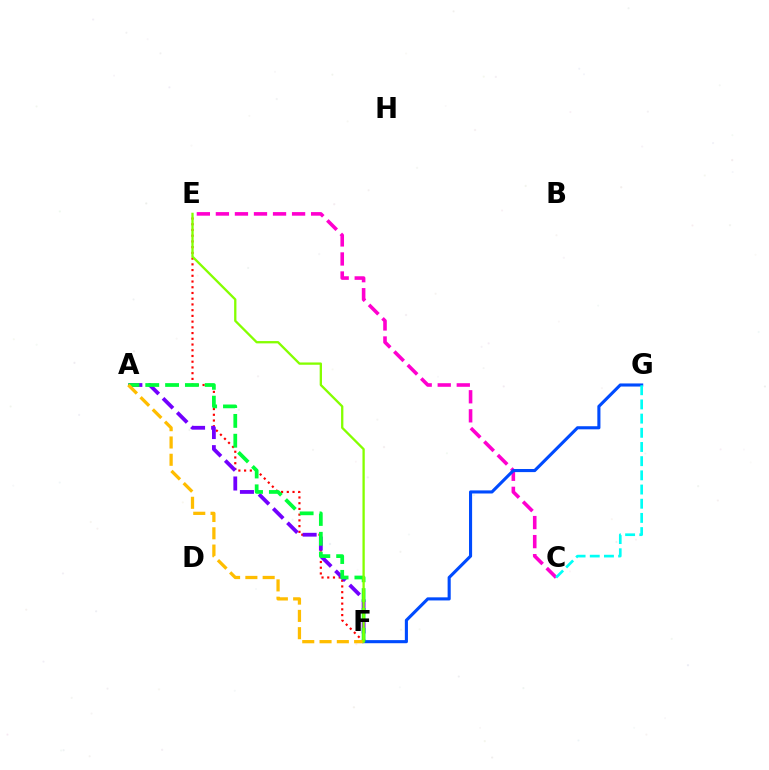{('E', 'F'): [{'color': '#ff0000', 'line_style': 'dotted', 'thickness': 1.56}, {'color': '#84ff00', 'line_style': 'solid', 'thickness': 1.66}], ('C', 'E'): [{'color': '#ff00cf', 'line_style': 'dashed', 'thickness': 2.59}], ('A', 'F'): [{'color': '#7200ff', 'line_style': 'dashed', 'thickness': 2.73}, {'color': '#00ff39', 'line_style': 'dashed', 'thickness': 2.69}, {'color': '#ffbd00', 'line_style': 'dashed', 'thickness': 2.35}], ('F', 'G'): [{'color': '#004bff', 'line_style': 'solid', 'thickness': 2.23}], ('C', 'G'): [{'color': '#00fff6', 'line_style': 'dashed', 'thickness': 1.93}]}